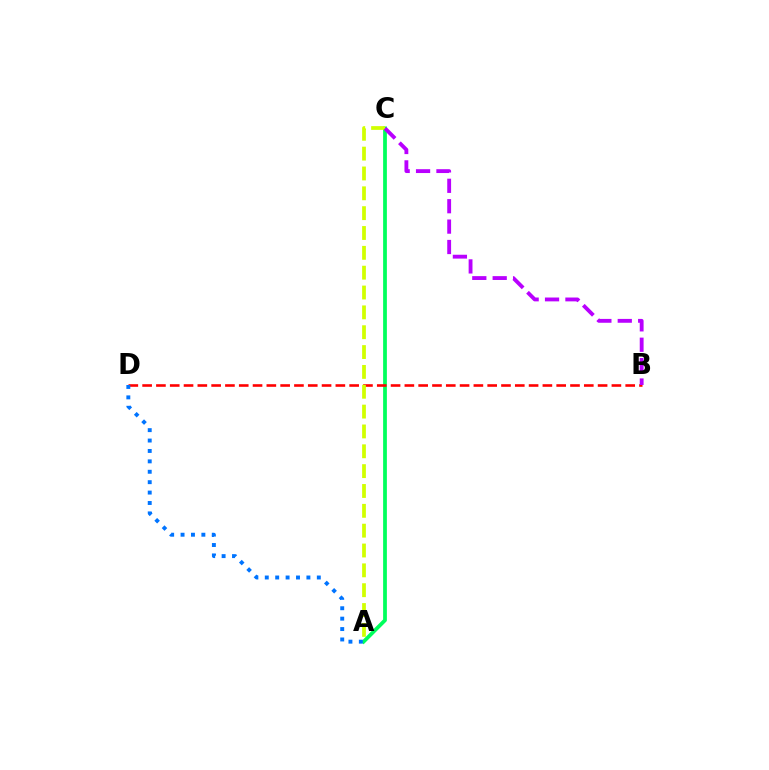{('A', 'C'): [{'color': '#00ff5c', 'line_style': 'solid', 'thickness': 2.7}, {'color': '#d1ff00', 'line_style': 'dashed', 'thickness': 2.7}], ('B', 'D'): [{'color': '#ff0000', 'line_style': 'dashed', 'thickness': 1.88}], ('B', 'C'): [{'color': '#b900ff', 'line_style': 'dashed', 'thickness': 2.77}], ('A', 'D'): [{'color': '#0074ff', 'line_style': 'dotted', 'thickness': 2.83}]}